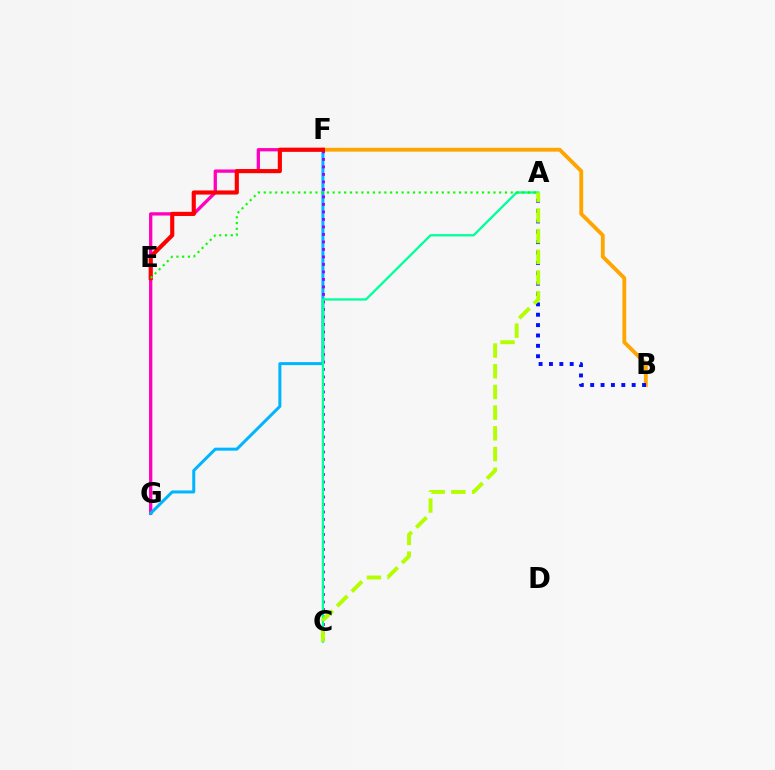{('F', 'G'): [{'color': '#ff00bd', 'line_style': 'solid', 'thickness': 2.37}, {'color': '#00b5ff', 'line_style': 'solid', 'thickness': 2.16}], ('B', 'F'): [{'color': '#ffa500', 'line_style': 'solid', 'thickness': 2.77}], ('C', 'F'): [{'color': '#9b00ff', 'line_style': 'dotted', 'thickness': 2.04}], ('A', 'C'): [{'color': '#00ff9d', 'line_style': 'solid', 'thickness': 1.65}, {'color': '#b3ff00', 'line_style': 'dashed', 'thickness': 2.81}], ('E', 'F'): [{'color': '#ff0000', 'line_style': 'solid', 'thickness': 2.98}], ('A', 'B'): [{'color': '#0010ff', 'line_style': 'dotted', 'thickness': 2.82}], ('A', 'E'): [{'color': '#08ff00', 'line_style': 'dotted', 'thickness': 1.56}]}